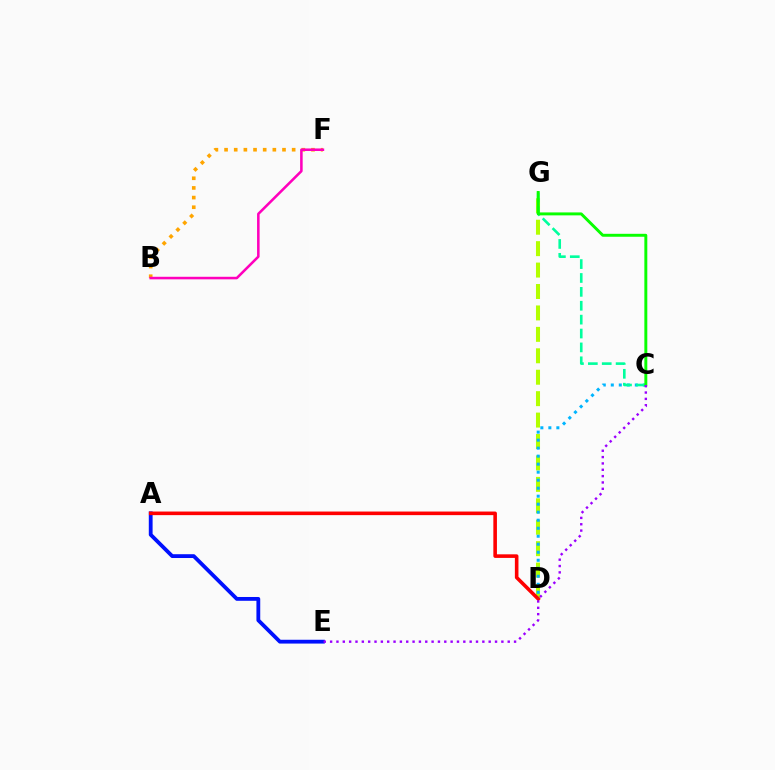{('A', 'E'): [{'color': '#0010ff', 'line_style': 'solid', 'thickness': 2.74}], ('D', 'G'): [{'color': '#b3ff00', 'line_style': 'dashed', 'thickness': 2.91}], ('A', 'D'): [{'color': '#ff0000', 'line_style': 'solid', 'thickness': 2.58}], ('B', 'F'): [{'color': '#ffa500', 'line_style': 'dotted', 'thickness': 2.62}, {'color': '#ff00bd', 'line_style': 'solid', 'thickness': 1.84}], ('C', 'D'): [{'color': '#00b5ff', 'line_style': 'dotted', 'thickness': 2.18}], ('C', 'G'): [{'color': '#00ff9d', 'line_style': 'dashed', 'thickness': 1.89}, {'color': '#08ff00', 'line_style': 'solid', 'thickness': 2.12}], ('C', 'E'): [{'color': '#9b00ff', 'line_style': 'dotted', 'thickness': 1.72}]}